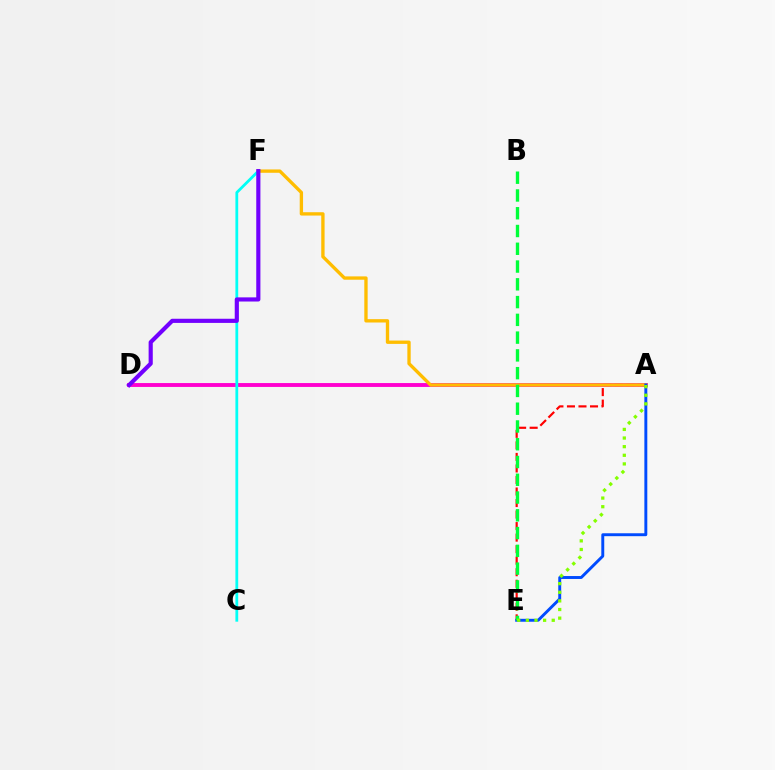{('A', 'D'): [{'color': '#ff00cf', 'line_style': 'solid', 'thickness': 2.8}], ('A', 'E'): [{'color': '#ff0000', 'line_style': 'dashed', 'thickness': 1.57}, {'color': '#004bff', 'line_style': 'solid', 'thickness': 2.11}, {'color': '#84ff00', 'line_style': 'dotted', 'thickness': 2.34}], ('A', 'F'): [{'color': '#ffbd00', 'line_style': 'solid', 'thickness': 2.4}], ('C', 'F'): [{'color': '#00fff6', 'line_style': 'solid', 'thickness': 2.0}], ('B', 'E'): [{'color': '#00ff39', 'line_style': 'dashed', 'thickness': 2.41}], ('D', 'F'): [{'color': '#7200ff', 'line_style': 'solid', 'thickness': 2.99}]}